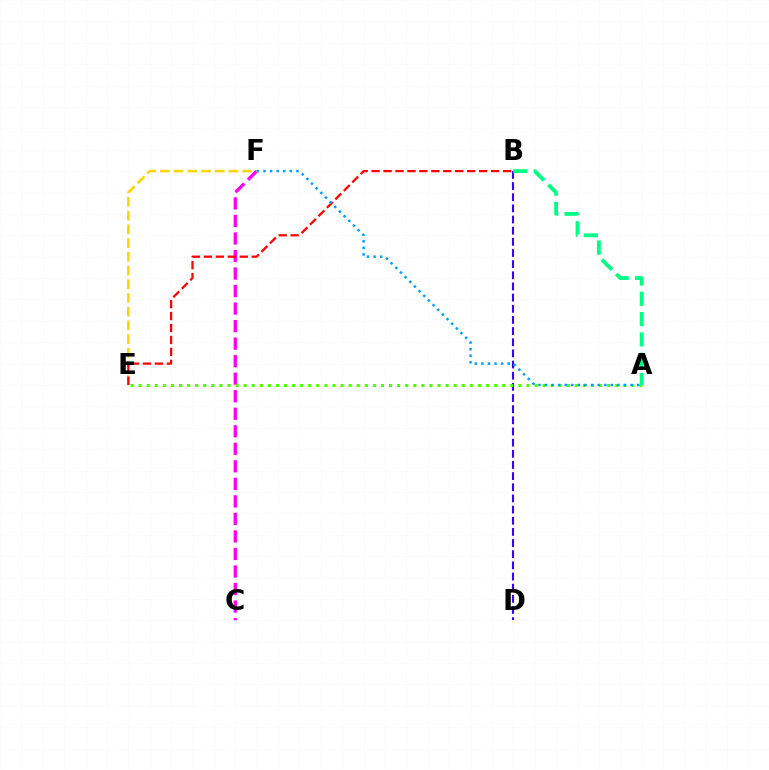{('C', 'F'): [{'color': '#ff00ed', 'line_style': 'dashed', 'thickness': 2.38}], ('E', 'F'): [{'color': '#ffd500', 'line_style': 'dashed', 'thickness': 1.86}], ('B', 'E'): [{'color': '#ff0000', 'line_style': 'dashed', 'thickness': 1.62}], ('B', 'D'): [{'color': '#3700ff', 'line_style': 'dashed', 'thickness': 1.52}], ('A', 'E'): [{'color': '#4fff00', 'line_style': 'dotted', 'thickness': 2.19}], ('A', 'B'): [{'color': '#00ff86', 'line_style': 'dashed', 'thickness': 2.76}], ('A', 'F'): [{'color': '#009eff', 'line_style': 'dotted', 'thickness': 1.79}]}